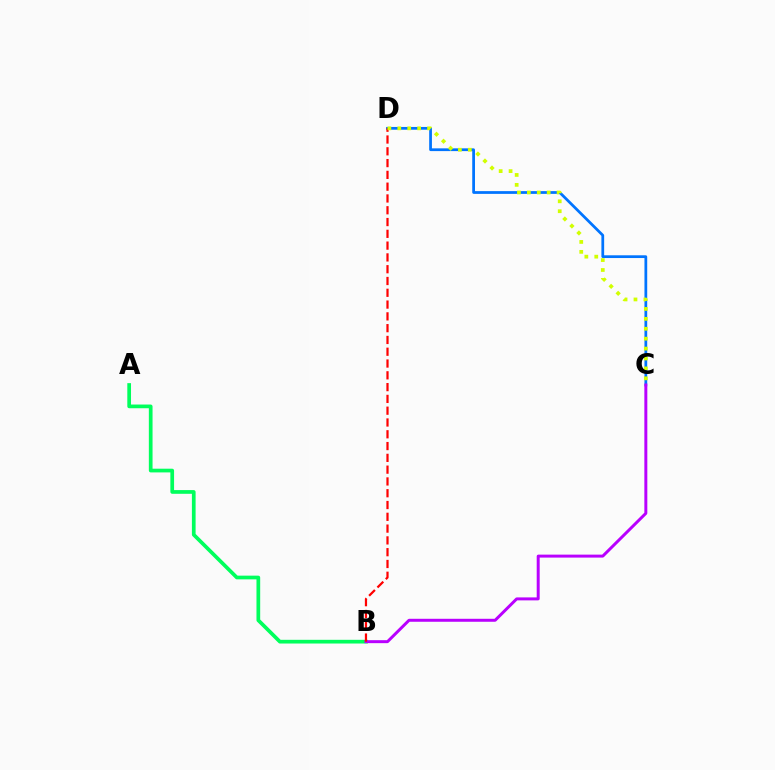{('A', 'B'): [{'color': '#00ff5c', 'line_style': 'solid', 'thickness': 2.67}], ('C', 'D'): [{'color': '#0074ff', 'line_style': 'solid', 'thickness': 1.98}, {'color': '#d1ff00', 'line_style': 'dotted', 'thickness': 2.69}], ('B', 'C'): [{'color': '#b900ff', 'line_style': 'solid', 'thickness': 2.14}], ('B', 'D'): [{'color': '#ff0000', 'line_style': 'dashed', 'thickness': 1.6}]}